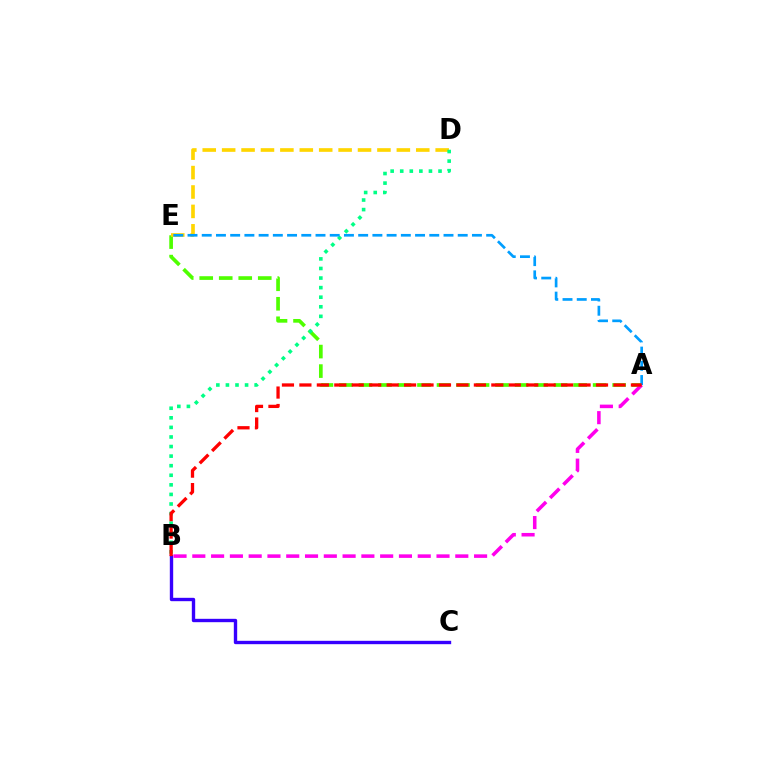{('A', 'E'): [{'color': '#4fff00', 'line_style': 'dashed', 'thickness': 2.65}, {'color': '#009eff', 'line_style': 'dashed', 'thickness': 1.93}], ('D', 'E'): [{'color': '#ffd500', 'line_style': 'dashed', 'thickness': 2.64}], ('B', 'C'): [{'color': '#3700ff', 'line_style': 'solid', 'thickness': 2.42}], ('B', 'D'): [{'color': '#00ff86', 'line_style': 'dotted', 'thickness': 2.6}], ('A', 'B'): [{'color': '#ff00ed', 'line_style': 'dashed', 'thickness': 2.55}, {'color': '#ff0000', 'line_style': 'dashed', 'thickness': 2.37}]}